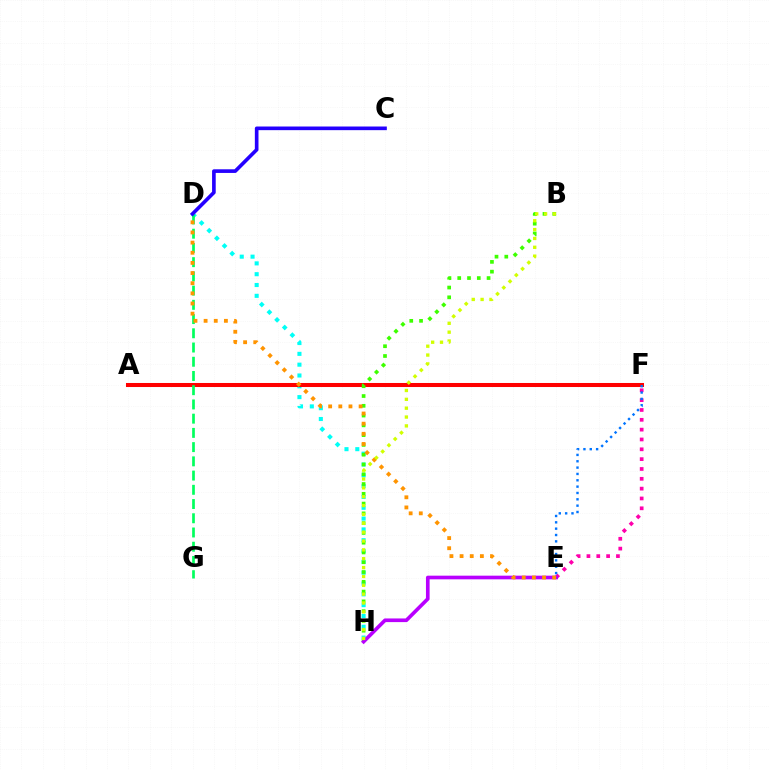{('D', 'H'): [{'color': '#00fff6', 'line_style': 'dotted', 'thickness': 2.94}], ('A', 'F'): [{'color': '#ff0000', 'line_style': 'solid', 'thickness': 2.91}], ('E', 'F'): [{'color': '#ff00ac', 'line_style': 'dotted', 'thickness': 2.67}, {'color': '#0074ff', 'line_style': 'dotted', 'thickness': 1.72}], ('D', 'G'): [{'color': '#00ff5c', 'line_style': 'dashed', 'thickness': 1.93}], ('B', 'H'): [{'color': '#3dff00', 'line_style': 'dotted', 'thickness': 2.66}, {'color': '#d1ff00', 'line_style': 'dotted', 'thickness': 2.41}], ('E', 'H'): [{'color': '#b900ff', 'line_style': 'solid', 'thickness': 2.63}], ('D', 'E'): [{'color': '#ff9400', 'line_style': 'dotted', 'thickness': 2.76}], ('C', 'D'): [{'color': '#2500ff', 'line_style': 'solid', 'thickness': 2.62}]}